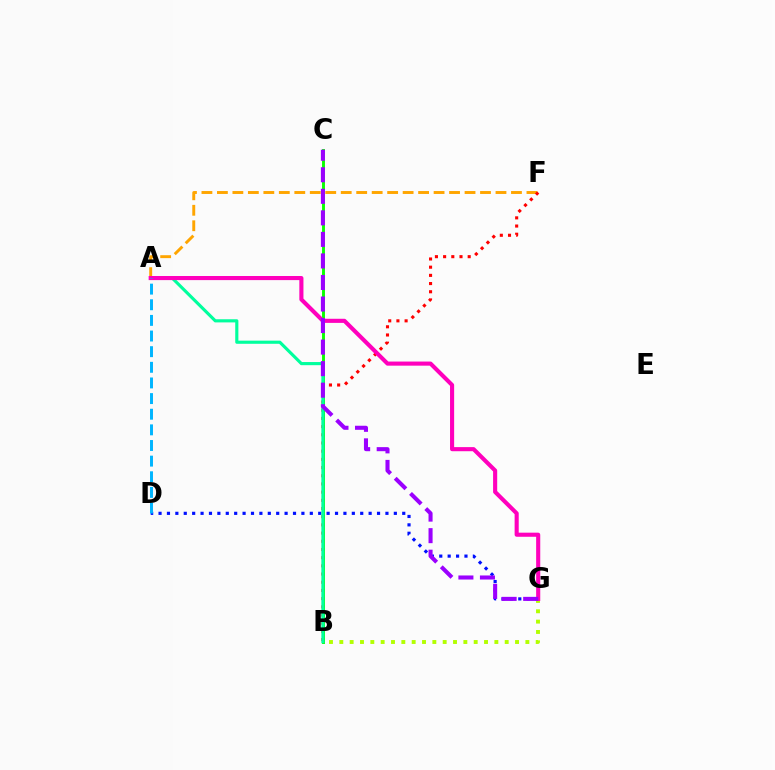{('A', 'F'): [{'color': '#ffa500', 'line_style': 'dashed', 'thickness': 2.1}], ('B', 'F'): [{'color': '#ff0000', 'line_style': 'dotted', 'thickness': 2.23}], ('B', 'C'): [{'color': '#08ff00', 'line_style': 'solid', 'thickness': 2.09}], ('D', 'G'): [{'color': '#0010ff', 'line_style': 'dotted', 'thickness': 2.28}], ('B', 'G'): [{'color': '#b3ff00', 'line_style': 'dotted', 'thickness': 2.81}], ('A', 'B'): [{'color': '#00ff9d', 'line_style': 'solid', 'thickness': 2.26}], ('A', 'G'): [{'color': '#ff00bd', 'line_style': 'solid', 'thickness': 2.95}], ('A', 'D'): [{'color': '#00b5ff', 'line_style': 'dashed', 'thickness': 2.12}], ('C', 'G'): [{'color': '#9b00ff', 'line_style': 'dashed', 'thickness': 2.93}]}